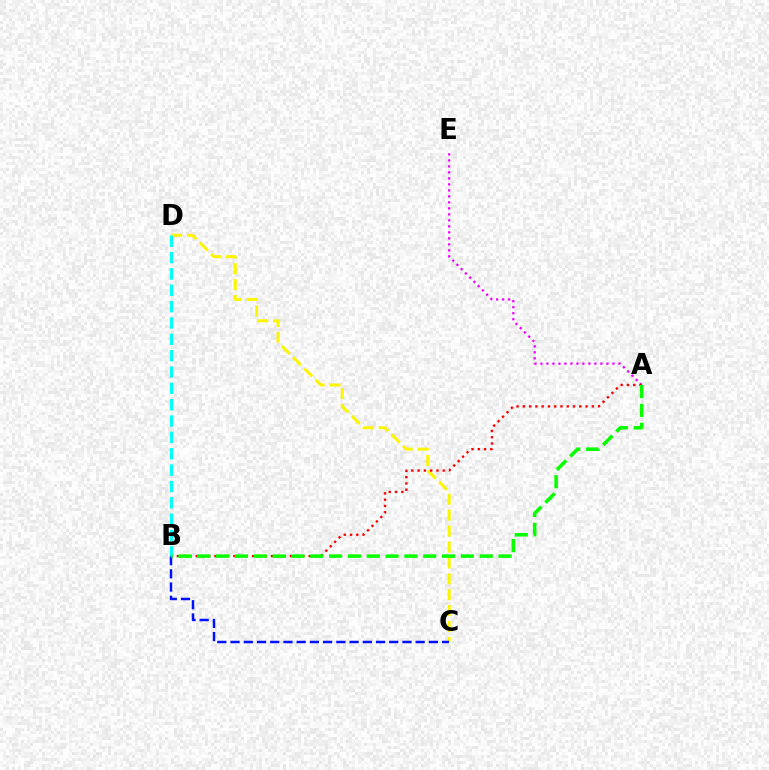{('A', 'E'): [{'color': '#ee00ff', 'line_style': 'dotted', 'thickness': 1.63}], ('C', 'D'): [{'color': '#fcf500', 'line_style': 'dashed', 'thickness': 2.16}], ('A', 'B'): [{'color': '#ff0000', 'line_style': 'dotted', 'thickness': 1.7}, {'color': '#08ff00', 'line_style': 'dashed', 'thickness': 2.56}], ('B', 'C'): [{'color': '#0010ff', 'line_style': 'dashed', 'thickness': 1.8}], ('B', 'D'): [{'color': '#00fff6', 'line_style': 'dashed', 'thickness': 2.22}]}